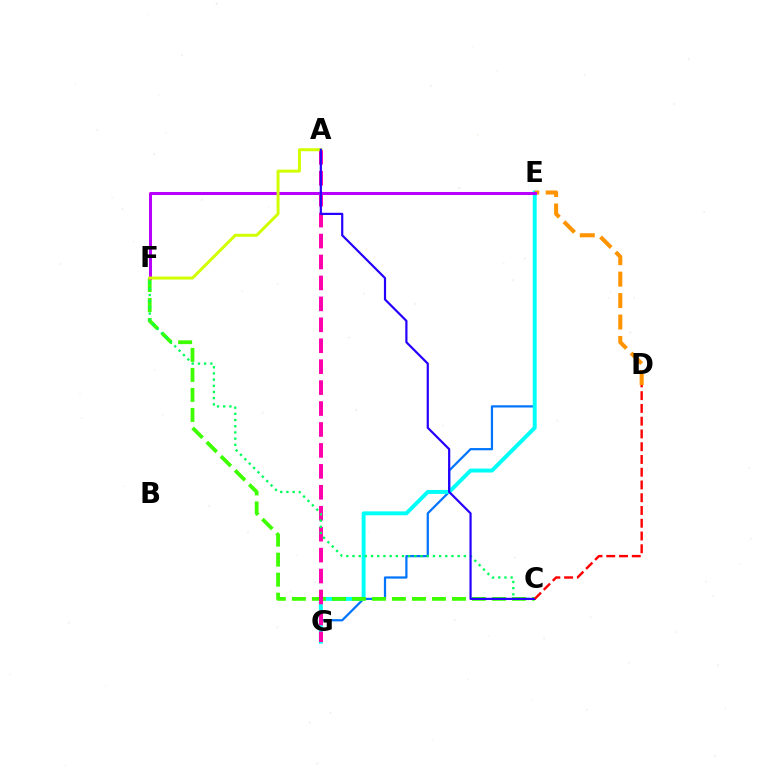{('E', 'G'): [{'color': '#0074ff', 'line_style': 'solid', 'thickness': 1.61}, {'color': '#00fff6', 'line_style': 'solid', 'thickness': 2.82}], ('C', 'F'): [{'color': '#3dff00', 'line_style': 'dashed', 'thickness': 2.72}, {'color': '#00ff5c', 'line_style': 'dotted', 'thickness': 1.68}], ('D', 'E'): [{'color': '#ff9400', 'line_style': 'dashed', 'thickness': 2.91}], ('A', 'G'): [{'color': '#ff00ac', 'line_style': 'dashed', 'thickness': 2.84}], ('E', 'F'): [{'color': '#b900ff', 'line_style': 'solid', 'thickness': 2.18}], ('A', 'F'): [{'color': '#d1ff00', 'line_style': 'solid', 'thickness': 2.15}], ('A', 'C'): [{'color': '#2500ff', 'line_style': 'solid', 'thickness': 1.58}], ('C', 'D'): [{'color': '#ff0000', 'line_style': 'dashed', 'thickness': 1.73}]}